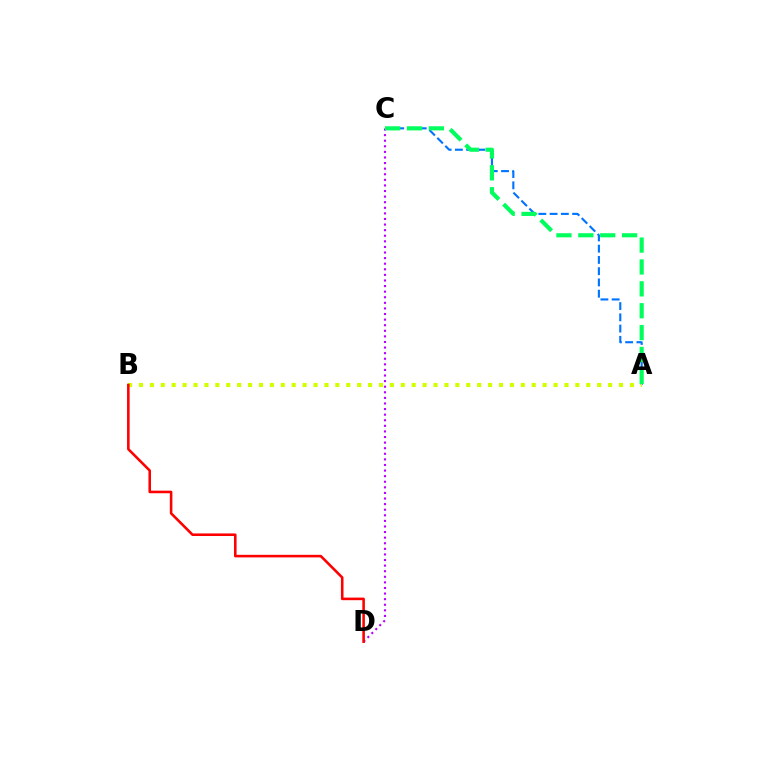{('A', 'C'): [{'color': '#0074ff', 'line_style': 'dashed', 'thickness': 1.53}, {'color': '#00ff5c', 'line_style': 'dashed', 'thickness': 2.97}], ('C', 'D'): [{'color': '#b900ff', 'line_style': 'dotted', 'thickness': 1.52}], ('A', 'B'): [{'color': '#d1ff00', 'line_style': 'dotted', 'thickness': 2.96}], ('B', 'D'): [{'color': '#ff0000', 'line_style': 'solid', 'thickness': 1.86}]}